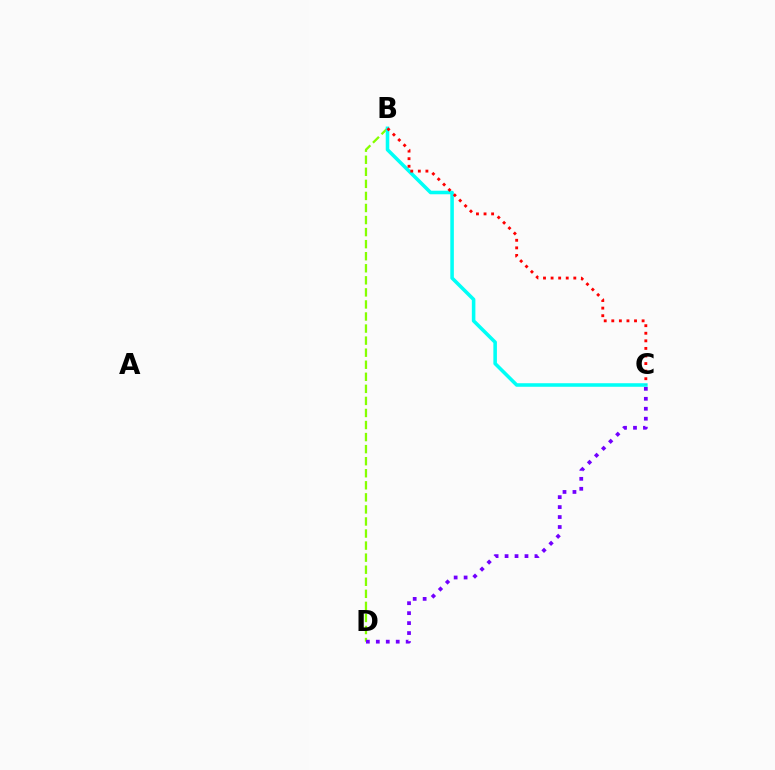{('B', 'D'): [{'color': '#84ff00', 'line_style': 'dashed', 'thickness': 1.64}], ('B', 'C'): [{'color': '#00fff6', 'line_style': 'solid', 'thickness': 2.56}, {'color': '#ff0000', 'line_style': 'dotted', 'thickness': 2.06}], ('C', 'D'): [{'color': '#7200ff', 'line_style': 'dotted', 'thickness': 2.71}]}